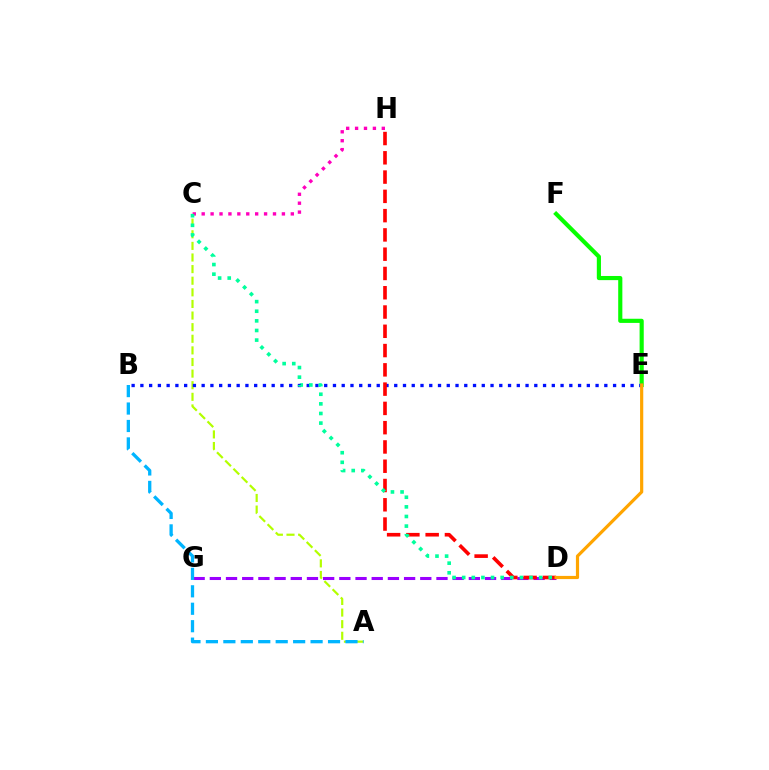{('A', 'C'): [{'color': '#b3ff00', 'line_style': 'dashed', 'thickness': 1.58}], ('D', 'G'): [{'color': '#9b00ff', 'line_style': 'dashed', 'thickness': 2.2}], ('E', 'F'): [{'color': '#08ff00', 'line_style': 'solid', 'thickness': 2.99}], ('B', 'E'): [{'color': '#0010ff', 'line_style': 'dotted', 'thickness': 2.38}], ('D', 'H'): [{'color': '#ff0000', 'line_style': 'dashed', 'thickness': 2.62}], ('D', 'E'): [{'color': '#ffa500', 'line_style': 'solid', 'thickness': 2.3}], ('C', 'H'): [{'color': '#ff00bd', 'line_style': 'dotted', 'thickness': 2.42}], ('C', 'D'): [{'color': '#00ff9d', 'line_style': 'dotted', 'thickness': 2.61}], ('A', 'B'): [{'color': '#00b5ff', 'line_style': 'dashed', 'thickness': 2.37}]}